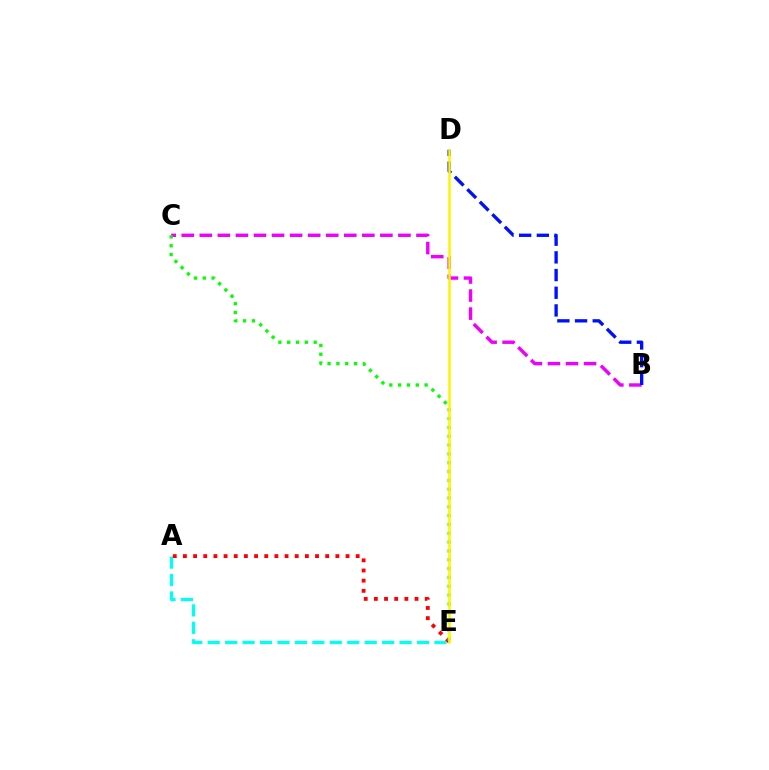{('A', 'E'): [{'color': '#00fff6', 'line_style': 'dashed', 'thickness': 2.37}, {'color': '#ff0000', 'line_style': 'dotted', 'thickness': 2.76}], ('B', 'C'): [{'color': '#ee00ff', 'line_style': 'dashed', 'thickness': 2.45}], ('C', 'E'): [{'color': '#08ff00', 'line_style': 'dotted', 'thickness': 2.4}], ('B', 'D'): [{'color': '#0010ff', 'line_style': 'dashed', 'thickness': 2.4}], ('D', 'E'): [{'color': '#fcf500', 'line_style': 'solid', 'thickness': 1.81}]}